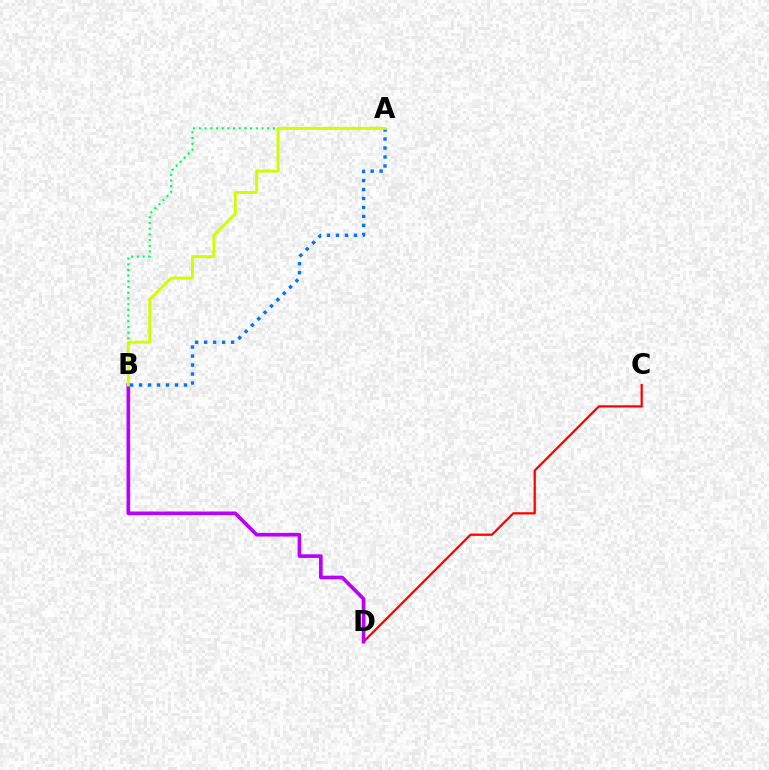{('C', 'D'): [{'color': '#ff0000', 'line_style': 'solid', 'thickness': 1.61}], ('B', 'D'): [{'color': '#b900ff', 'line_style': 'solid', 'thickness': 2.63}], ('A', 'B'): [{'color': '#00ff5c', 'line_style': 'dotted', 'thickness': 1.55}, {'color': '#0074ff', 'line_style': 'dotted', 'thickness': 2.44}, {'color': '#d1ff00', 'line_style': 'solid', 'thickness': 2.13}]}